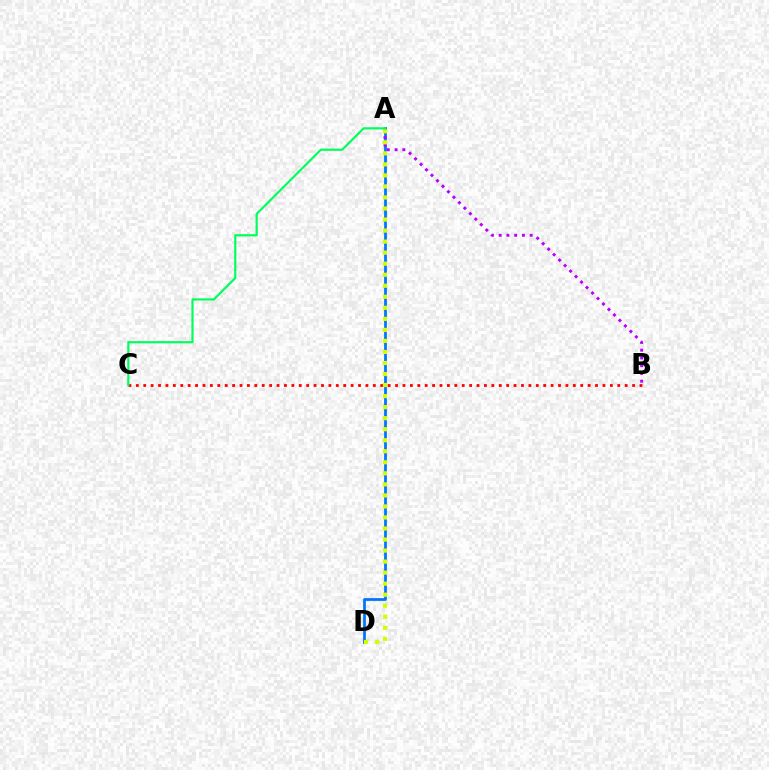{('A', 'D'): [{'color': '#0074ff', 'line_style': 'solid', 'thickness': 1.98}, {'color': '#d1ff00', 'line_style': 'dotted', 'thickness': 3.0}], ('B', 'C'): [{'color': '#ff0000', 'line_style': 'dotted', 'thickness': 2.01}], ('A', 'B'): [{'color': '#b900ff', 'line_style': 'dotted', 'thickness': 2.11}], ('A', 'C'): [{'color': '#00ff5c', 'line_style': 'solid', 'thickness': 1.58}]}